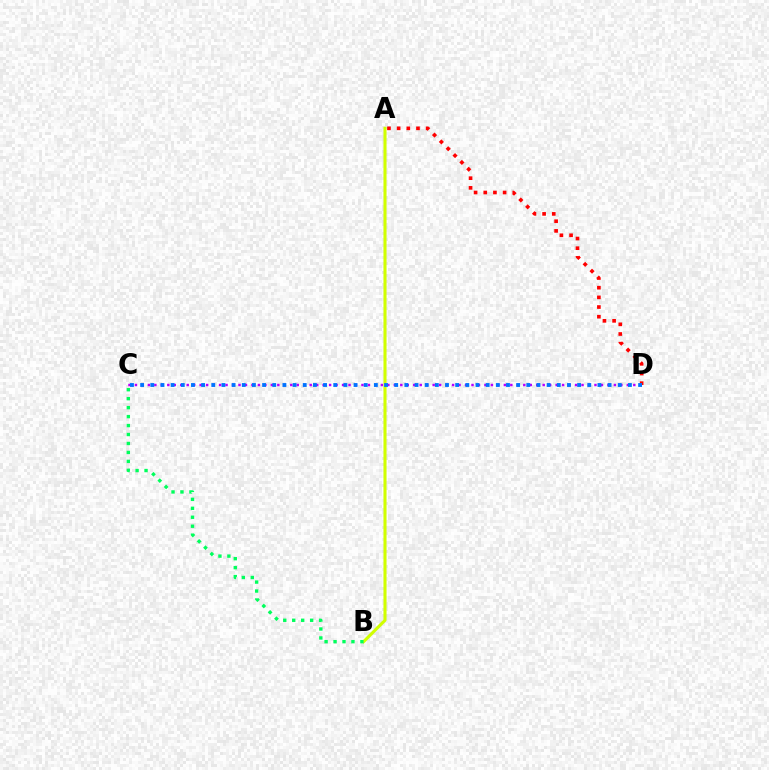{('C', 'D'): [{'color': '#b900ff', 'line_style': 'dotted', 'thickness': 1.76}, {'color': '#0074ff', 'line_style': 'dotted', 'thickness': 2.76}], ('A', 'B'): [{'color': '#d1ff00', 'line_style': 'solid', 'thickness': 2.22}], ('A', 'D'): [{'color': '#ff0000', 'line_style': 'dotted', 'thickness': 2.63}], ('B', 'C'): [{'color': '#00ff5c', 'line_style': 'dotted', 'thickness': 2.43}]}